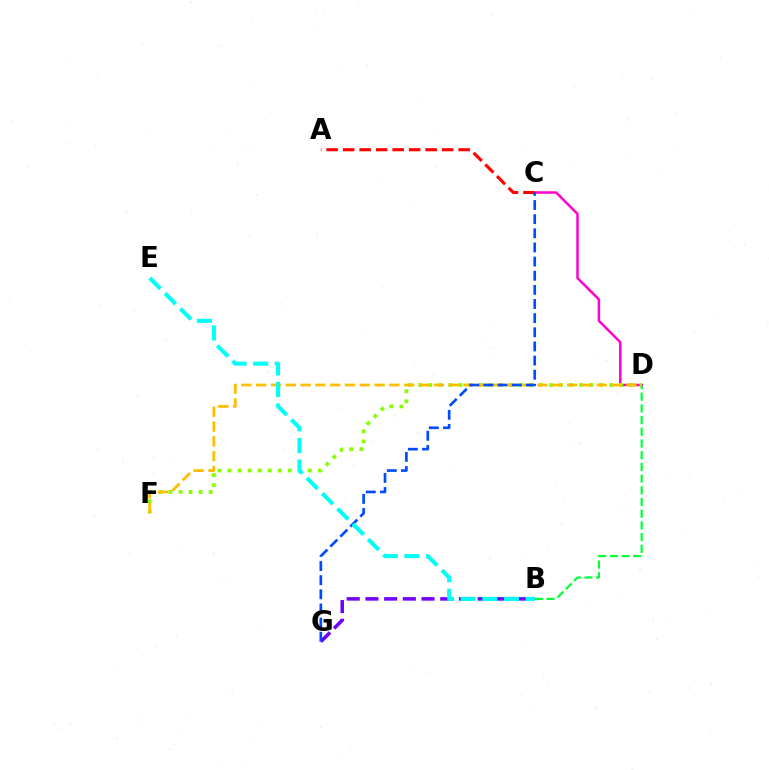{('B', 'D'): [{'color': '#00ff39', 'line_style': 'dashed', 'thickness': 1.59}], ('C', 'D'): [{'color': '#ff00cf', 'line_style': 'solid', 'thickness': 1.79}], ('D', 'F'): [{'color': '#84ff00', 'line_style': 'dotted', 'thickness': 2.73}, {'color': '#ffbd00', 'line_style': 'dashed', 'thickness': 2.01}], ('A', 'C'): [{'color': '#ff0000', 'line_style': 'dashed', 'thickness': 2.24}], ('B', 'G'): [{'color': '#7200ff', 'line_style': 'dashed', 'thickness': 2.54}], ('C', 'G'): [{'color': '#004bff', 'line_style': 'dashed', 'thickness': 1.92}], ('B', 'E'): [{'color': '#00fff6', 'line_style': 'dashed', 'thickness': 2.94}]}